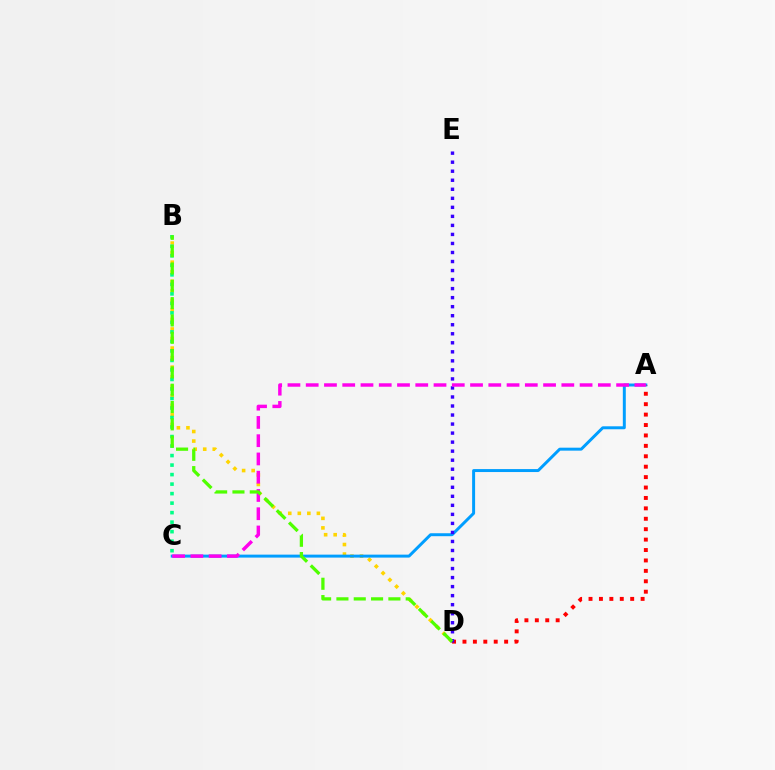{('B', 'D'): [{'color': '#ffd500', 'line_style': 'dotted', 'thickness': 2.59}, {'color': '#4fff00', 'line_style': 'dashed', 'thickness': 2.35}], ('A', 'C'): [{'color': '#009eff', 'line_style': 'solid', 'thickness': 2.13}, {'color': '#ff00ed', 'line_style': 'dashed', 'thickness': 2.48}], ('B', 'C'): [{'color': '#00ff86', 'line_style': 'dotted', 'thickness': 2.58}], ('A', 'D'): [{'color': '#ff0000', 'line_style': 'dotted', 'thickness': 2.83}], ('D', 'E'): [{'color': '#3700ff', 'line_style': 'dotted', 'thickness': 2.45}]}